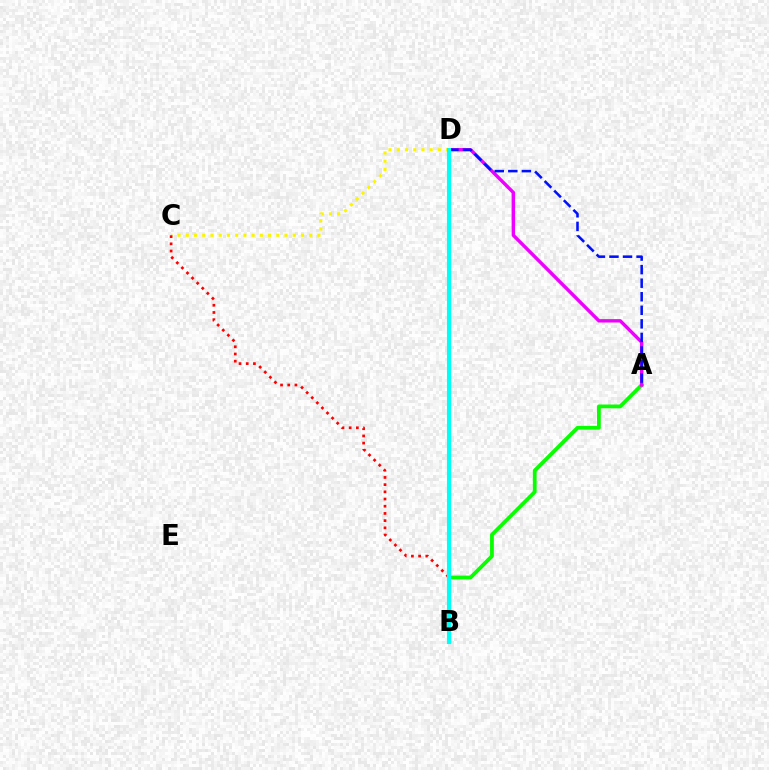{('C', 'D'): [{'color': '#fcf500', 'line_style': 'dotted', 'thickness': 2.24}], ('A', 'B'): [{'color': '#08ff00', 'line_style': 'solid', 'thickness': 2.73}], ('A', 'D'): [{'color': '#ee00ff', 'line_style': 'solid', 'thickness': 2.46}, {'color': '#0010ff', 'line_style': 'dashed', 'thickness': 1.84}], ('B', 'C'): [{'color': '#ff0000', 'line_style': 'dotted', 'thickness': 1.96}], ('B', 'D'): [{'color': '#00fff6', 'line_style': 'solid', 'thickness': 2.96}]}